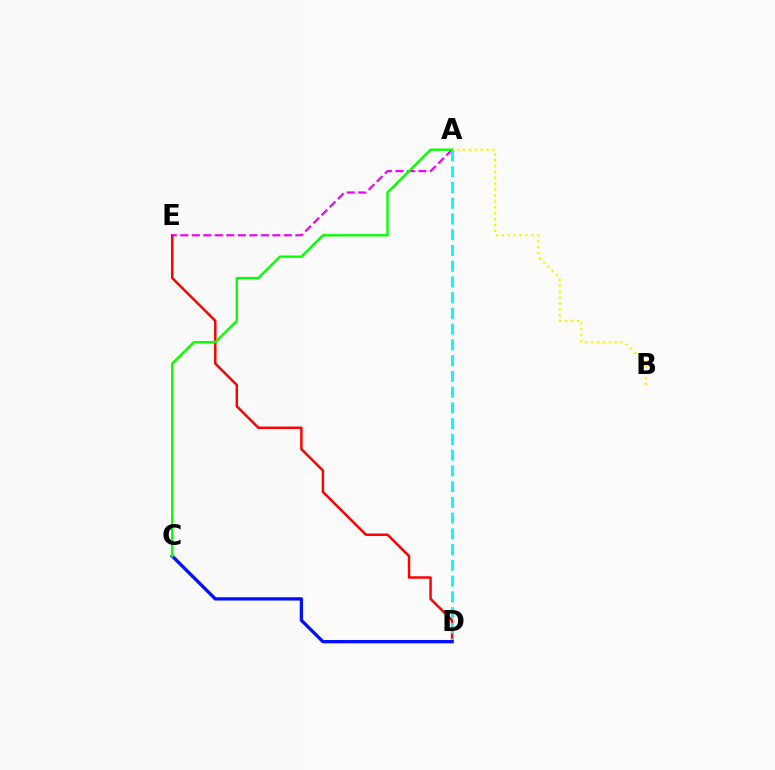{('D', 'E'): [{'color': '#ff0000', 'line_style': 'solid', 'thickness': 1.79}], ('A', 'E'): [{'color': '#ee00ff', 'line_style': 'dashed', 'thickness': 1.56}], ('A', 'D'): [{'color': '#00fff6', 'line_style': 'dashed', 'thickness': 2.14}], ('A', 'B'): [{'color': '#fcf500', 'line_style': 'dotted', 'thickness': 1.61}], ('C', 'D'): [{'color': '#0010ff', 'line_style': 'solid', 'thickness': 2.38}], ('A', 'C'): [{'color': '#08ff00', 'line_style': 'solid', 'thickness': 1.69}]}